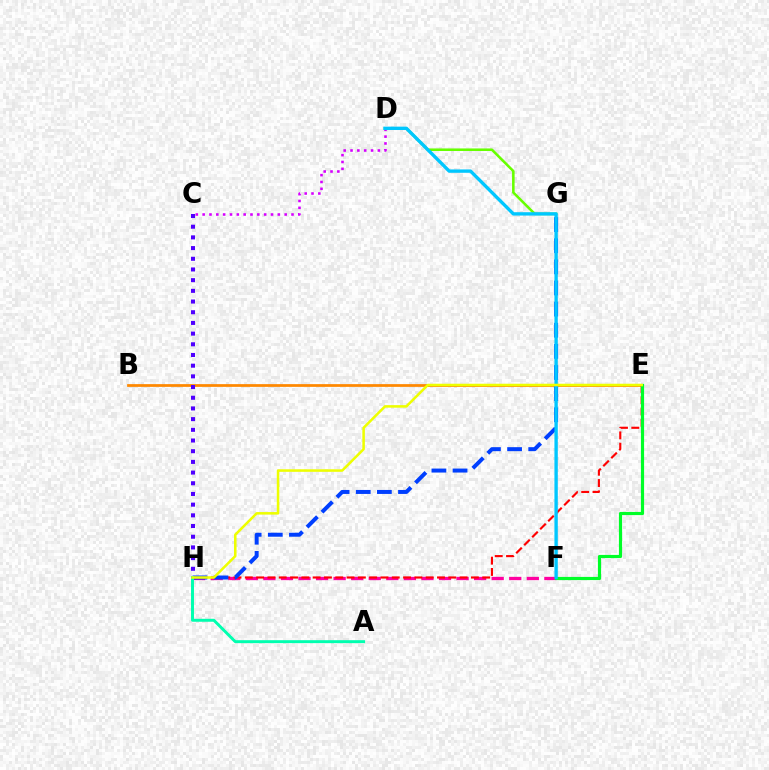{('B', 'E'): [{'color': '#ff8800', 'line_style': 'solid', 'thickness': 1.98}], ('F', 'H'): [{'color': '#ff00a0', 'line_style': 'dashed', 'thickness': 2.39}], ('E', 'H'): [{'color': '#ff0000', 'line_style': 'dashed', 'thickness': 1.54}, {'color': '#eeff00', 'line_style': 'solid', 'thickness': 1.83}], ('D', 'G'): [{'color': '#66ff00', 'line_style': 'solid', 'thickness': 1.84}], ('G', 'H'): [{'color': '#003fff', 'line_style': 'dashed', 'thickness': 2.87}], ('E', 'F'): [{'color': '#00ff27', 'line_style': 'solid', 'thickness': 2.28}], ('C', 'D'): [{'color': '#d600ff', 'line_style': 'dotted', 'thickness': 1.86}], ('D', 'F'): [{'color': '#00c7ff', 'line_style': 'solid', 'thickness': 2.42}], ('A', 'H'): [{'color': '#00ffaf', 'line_style': 'solid', 'thickness': 2.13}], ('C', 'H'): [{'color': '#4f00ff', 'line_style': 'dotted', 'thickness': 2.9}]}